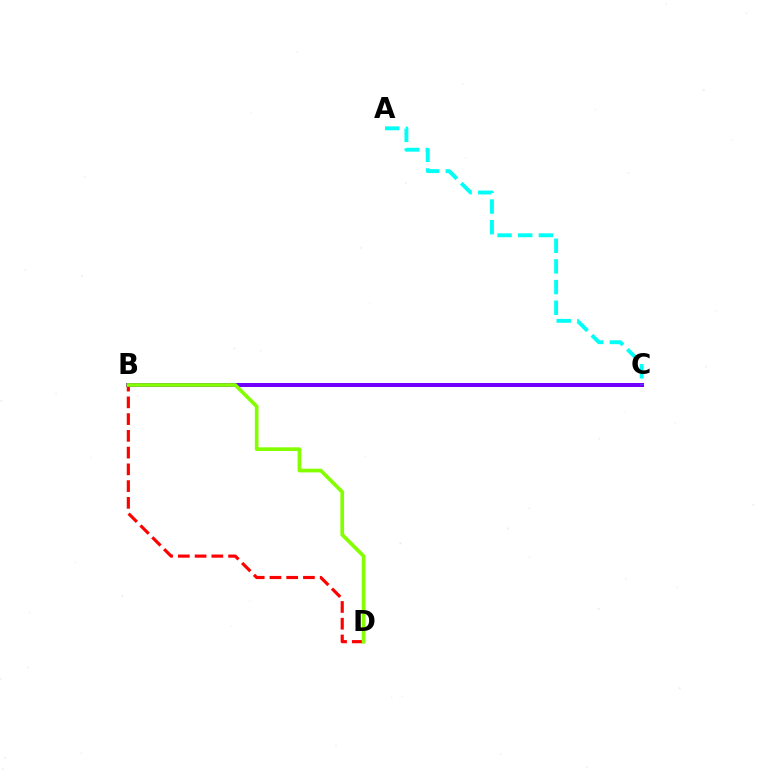{('B', 'C'): [{'color': '#7200ff', 'line_style': 'solid', 'thickness': 2.88}], ('A', 'C'): [{'color': '#00fff6', 'line_style': 'dashed', 'thickness': 2.81}], ('B', 'D'): [{'color': '#ff0000', 'line_style': 'dashed', 'thickness': 2.27}, {'color': '#84ff00', 'line_style': 'solid', 'thickness': 2.66}]}